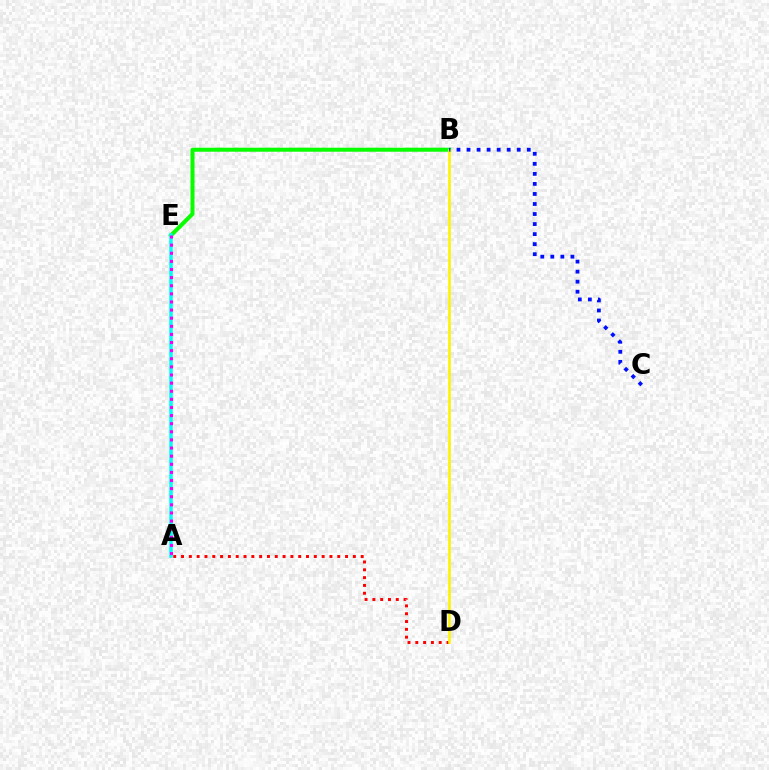{('A', 'D'): [{'color': '#ff0000', 'line_style': 'dotted', 'thickness': 2.12}], ('B', 'E'): [{'color': '#08ff00', 'line_style': 'solid', 'thickness': 2.9}], ('B', 'D'): [{'color': '#fcf500', 'line_style': 'solid', 'thickness': 1.88}], ('A', 'E'): [{'color': '#00fff6', 'line_style': 'solid', 'thickness': 2.53}, {'color': '#ee00ff', 'line_style': 'dotted', 'thickness': 2.21}], ('B', 'C'): [{'color': '#0010ff', 'line_style': 'dotted', 'thickness': 2.73}]}